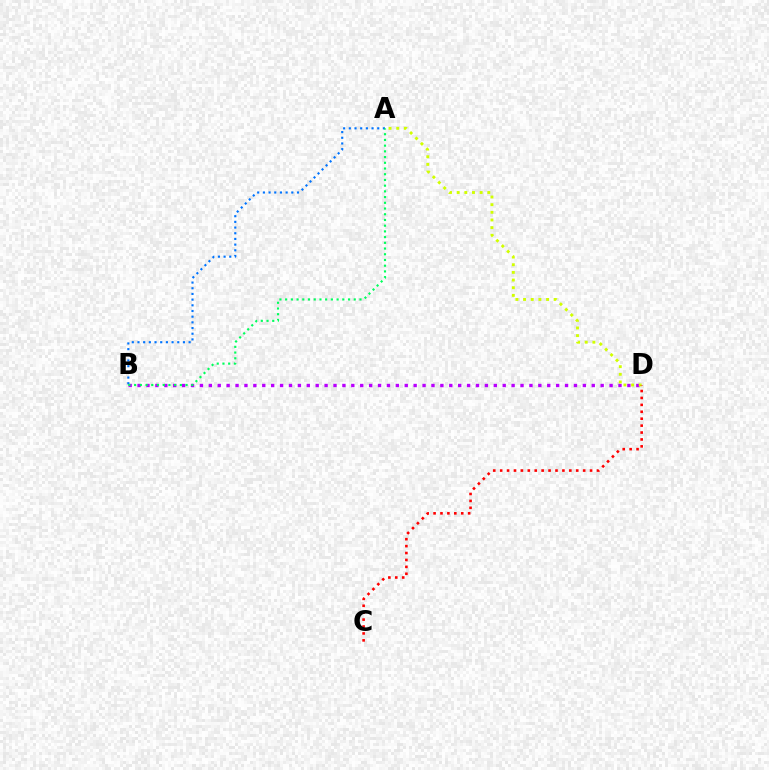{('B', 'D'): [{'color': '#b900ff', 'line_style': 'dotted', 'thickness': 2.42}], ('A', 'B'): [{'color': '#0074ff', 'line_style': 'dotted', 'thickness': 1.54}, {'color': '#00ff5c', 'line_style': 'dotted', 'thickness': 1.55}], ('A', 'D'): [{'color': '#d1ff00', 'line_style': 'dotted', 'thickness': 2.08}], ('C', 'D'): [{'color': '#ff0000', 'line_style': 'dotted', 'thickness': 1.88}]}